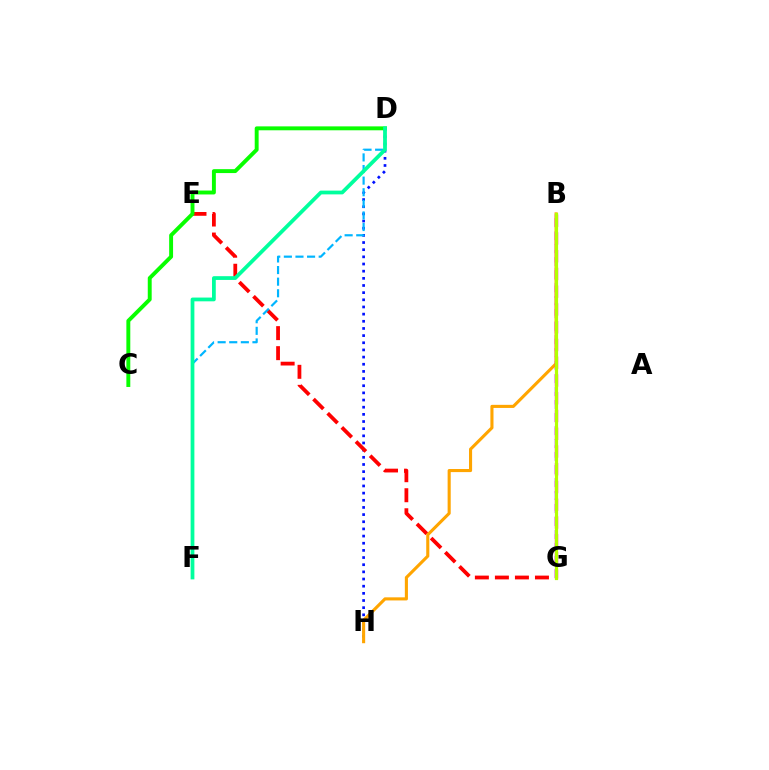{('B', 'G'): [{'color': '#9b00ff', 'line_style': 'dashed', 'thickness': 1.77}, {'color': '#ff00bd', 'line_style': 'dashed', 'thickness': 2.41}, {'color': '#b3ff00', 'line_style': 'solid', 'thickness': 2.31}], ('D', 'H'): [{'color': '#0010ff', 'line_style': 'dotted', 'thickness': 1.95}], ('E', 'G'): [{'color': '#ff0000', 'line_style': 'dashed', 'thickness': 2.72}], ('B', 'H'): [{'color': '#ffa500', 'line_style': 'solid', 'thickness': 2.23}], ('C', 'D'): [{'color': '#08ff00', 'line_style': 'solid', 'thickness': 2.82}], ('D', 'F'): [{'color': '#00b5ff', 'line_style': 'dashed', 'thickness': 1.58}, {'color': '#00ff9d', 'line_style': 'solid', 'thickness': 2.71}]}